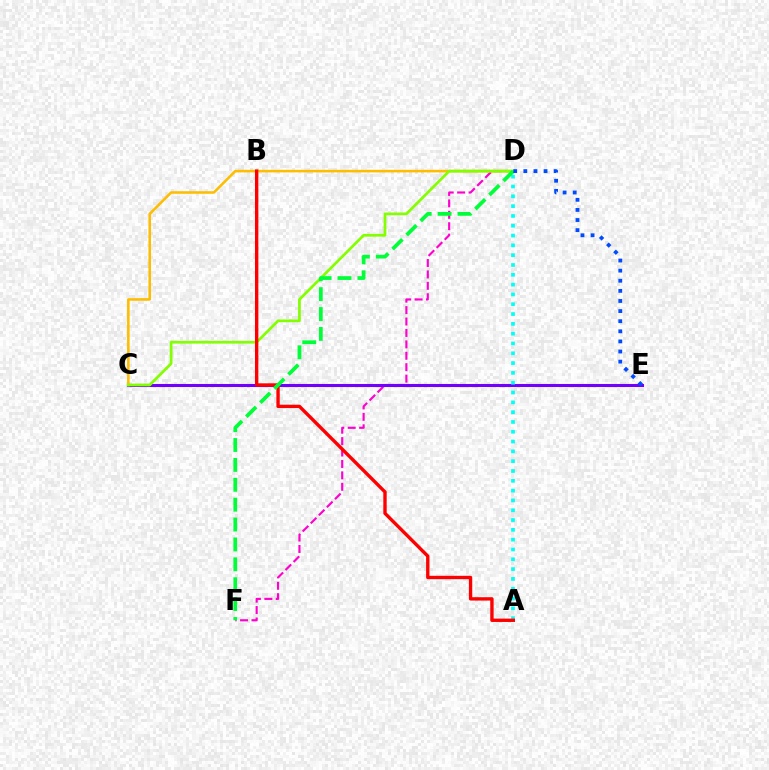{('D', 'F'): [{'color': '#ff00cf', 'line_style': 'dashed', 'thickness': 1.55}, {'color': '#00ff39', 'line_style': 'dashed', 'thickness': 2.7}], ('C', 'E'): [{'color': '#7200ff', 'line_style': 'solid', 'thickness': 2.2}], ('C', 'D'): [{'color': '#ffbd00', 'line_style': 'solid', 'thickness': 1.85}, {'color': '#84ff00', 'line_style': 'solid', 'thickness': 1.97}], ('A', 'D'): [{'color': '#00fff6', 'line_style': 'dotted', 'thickness': 2.67}], ('A', 'B'): [{'color': '#ff0000', 'line_style': 'solid', 'thickness': 2.42}], ('D', 'E'): [{'color': '#004bff', 'line_style': 'dotted', 'thickness': 2.75}]}